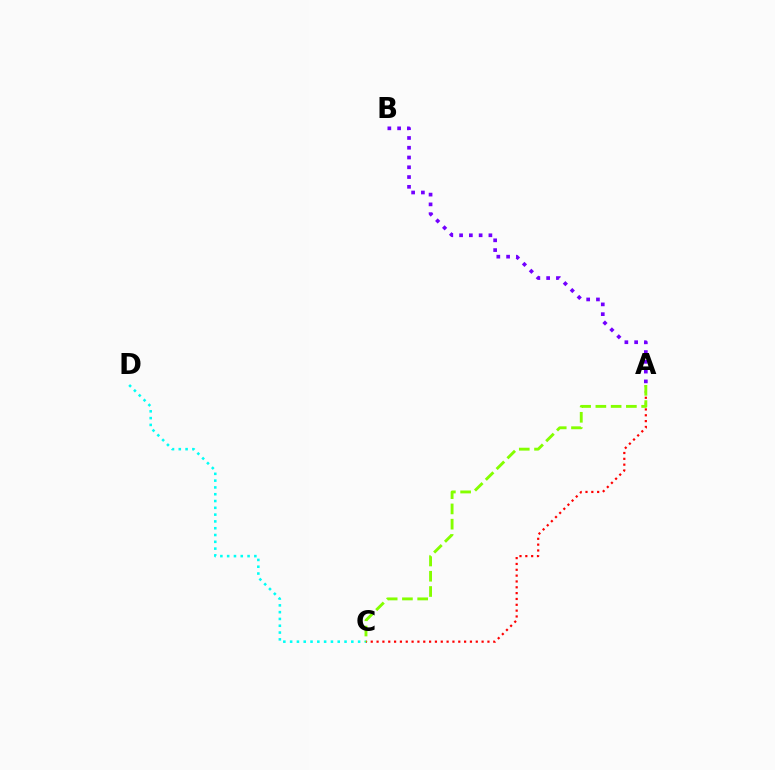{('C', 'D'): [{'color': '#00fff6', 'line_style': 'dotted', 'thickness': 1.85}], ('A', 'B'): [{'color': '#7200ff', 'line_style': 'dotted', 'thickness': 2.65}], ('A', 'C'): [{'color': '#ff0000', 'line_style': 'dotted', 'thickness': 1.59}, {'color': '#84ff00', 'line_style': 'dashed', 'thickness': 2.07}]}